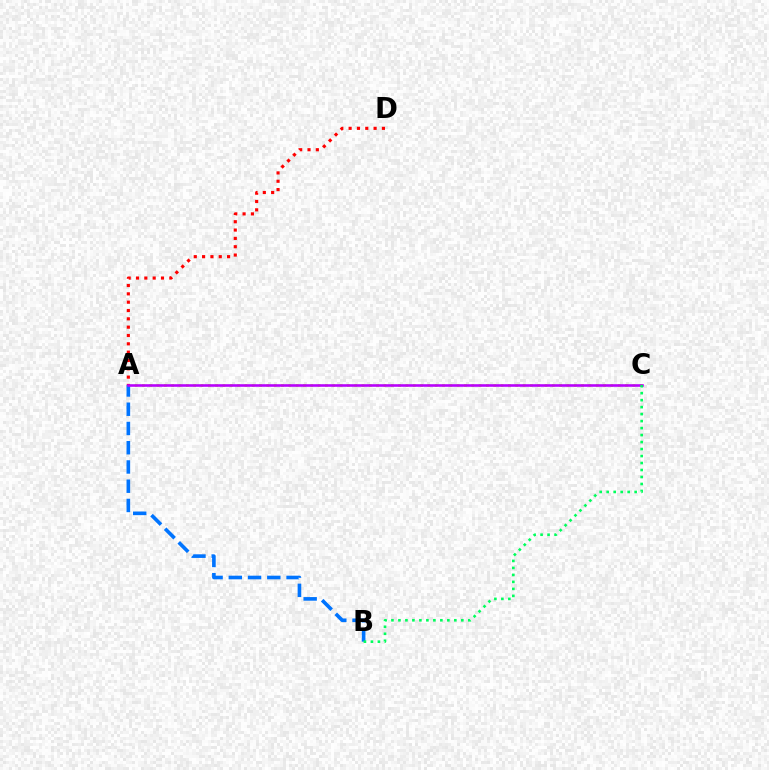{('A', 'C'): [{'color': '#d1ff00', 'line_style': 'dotted', 'thickness': 1.99}, {'color': '#b900ff', 'line_style': 'solid', 'thickness': 1.87}], ('A', 'D'): [{'color': '#ff0000', 'line_style': 'dotted', 'thickness': 2.26}], ('A', 'B'): [{'color': '#0074ff', 'line_style': 'dashed', 'thickness': 2.61}], ('B', 'C'): [{'color': '#00ff5c', 'line_style': 'dotted', 'thickness': 1.9}]}